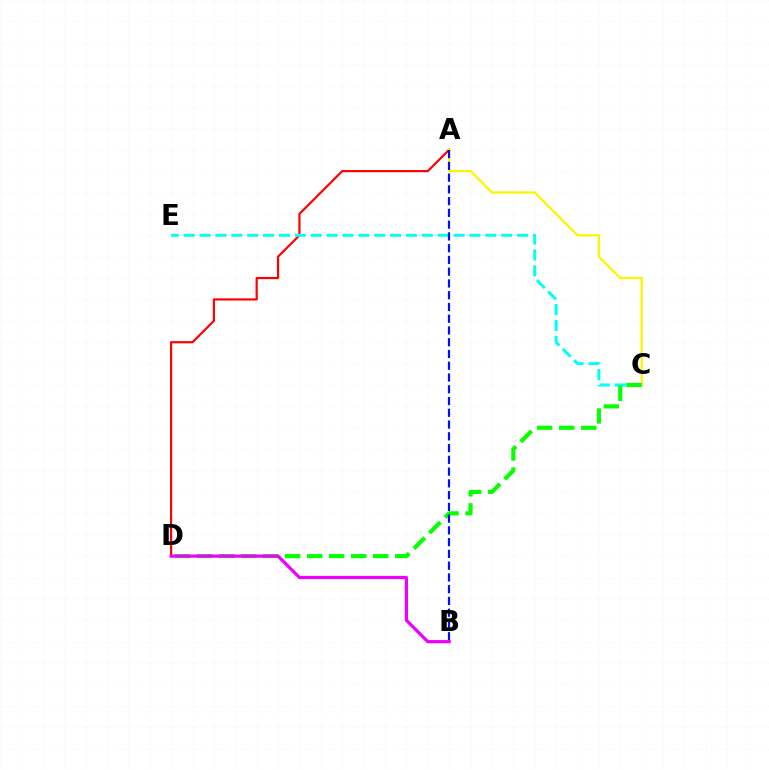{('A', 'D'): [{'color': '#ff0000', 'line_style': 'solid', 'thickness': 1.58}], ('A', 'C'): [{'color': '#fcf500', 'line_style': 'solid', 'thickness': 1.65}], ('C', 'E'): [{'color': '#00fff6', 'line_style': 'dashed', 'thickness': 2.16}], ('C', 'D'): [{'color': '#08ff00', 'line_style': 'dashed', 'thickness': 2.99}], ('A', 'B'): [{'color': '#0010ff', 'line_style': 'dashed', 'thickness': 1.6}], ('B', 'D'): [{'color': '#ee00ff', 'line_style': 'solid', 'thickness': 2.32}]}